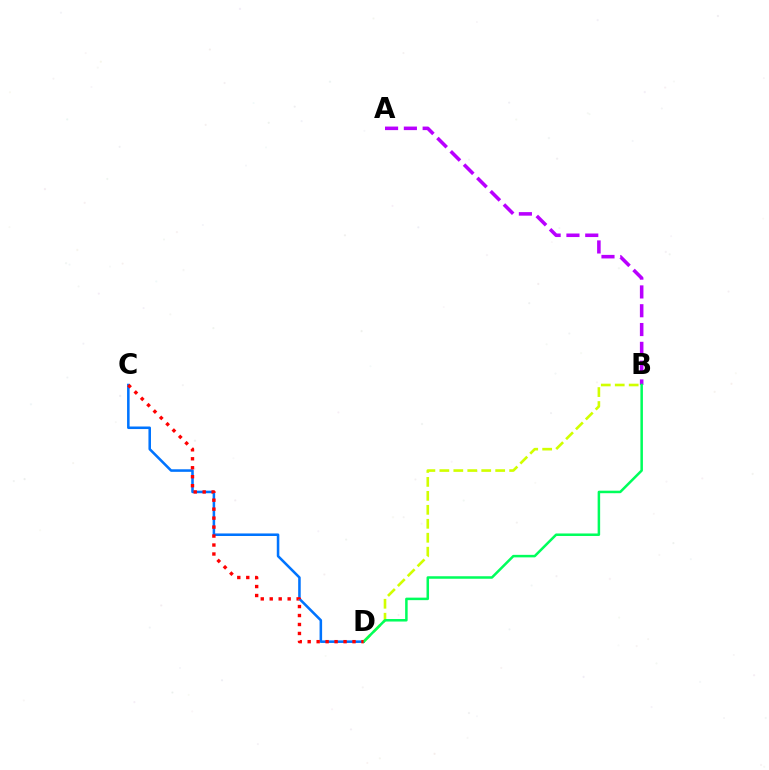{('A', 'B'): [{'color': '#b900ff', 'line_style': 'dashed', 'thickness': 2.55}], ('B', 'D'): [{'color': '#d1ff00', 'line_style': 'dashed', 'thickness': 1.9}, {'color': '#00ff5c', 'line_style': 'solid', 'thickness': 1.81}], ('C', 'D'): [{'color': '#0074ff', 'line_style': 'solid', 'thickness': 1.84}, {'color': '#ff0000', 'line_style': 'dotted', 'thickness': 2.44}]}